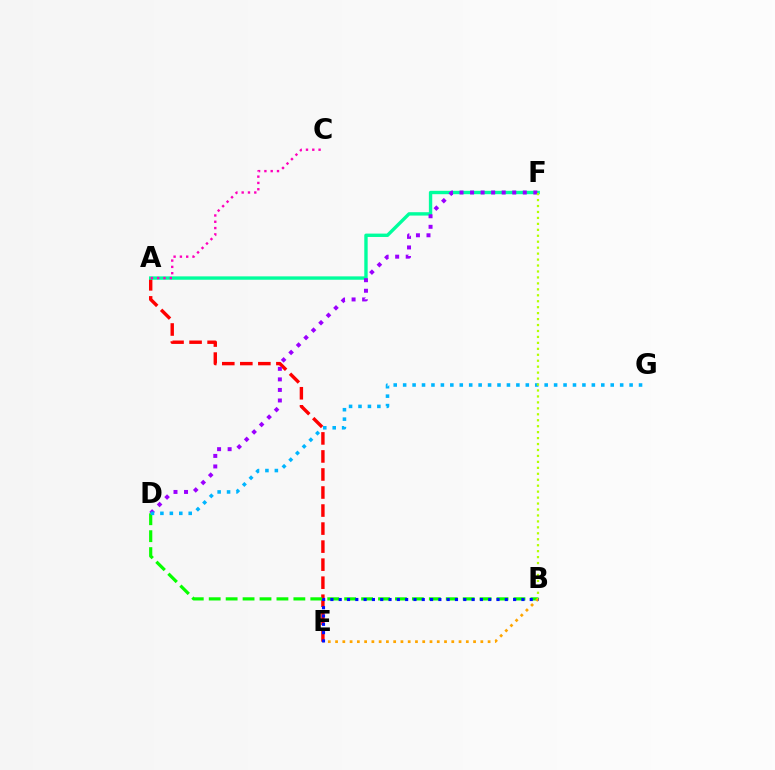{('A', 'E'): [{'color': '#ff0000', 'line_style': 'dashed', 'thickness': 2.45}], ('A', 'F'): [{'color': '#00ff9d', 'line_style': 'solid', 'thickness': 2.43}], ('D', 'F'): [{'color': '#9b00ff', 'line_style': 'dotted', 'thickness': 2.86}], ('B', 'D'): [{'color': '#08ff00', 'line_style': 'dashed', 'thickness': 2.3}], ('B', 'E'): [{'color': '#ffa500', 'line_style': 'dotted', 'thickness': 1.97}, {'color': '#0010ff', 'line_style': 'dotted', 'thickness': 2.26}], ('D', 'G'): [{'color': '#00b5ff', 'line_style': 'dotted', 'thickness': 2.56}], ('B', 'F'): [{'color': '#b3ff00', 'line_style': 'dotted', 'thickness': 1.62}], ('A', 'C'): [{'color': '#ff00bd', 'line_style': 'dotted', 'thickness': 1.71}]}